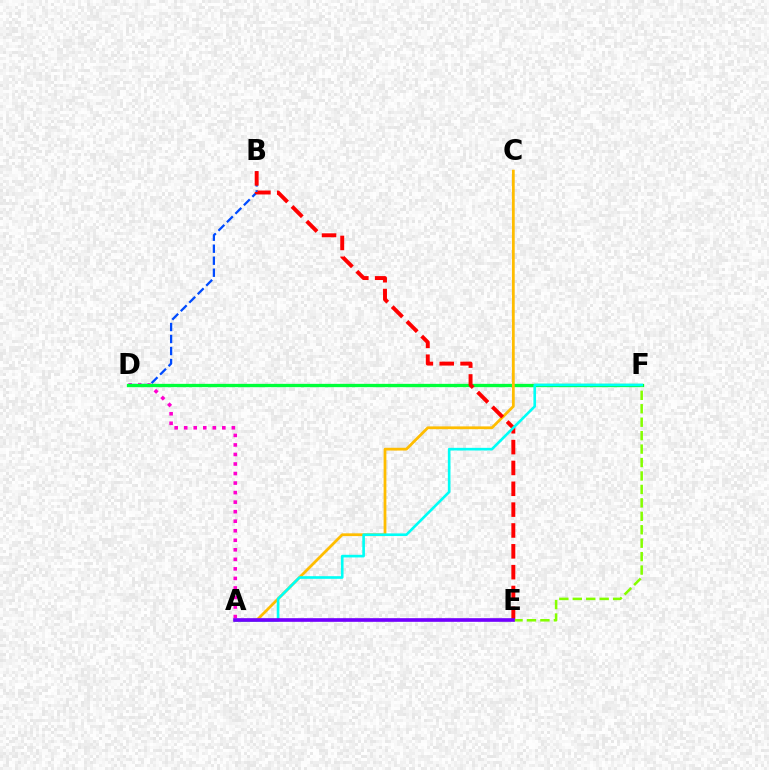{('A', 'D'): [{'color': '#ff00cf', 'line_style': 'dotted', 'thickness': 2.59}], ('B', 'D'): [{'color': '#004bff', 'line_style': 'dashed', 'thickness': 1.63}], ('D', 'F'): [{'color': '#00ff39', 'line_style': 'solid', 'thickness': 2.38}], ('A', 'C'): [{'color': '#ffbd00', 'line_style': 'solid', 'thickness': 2.0}], ('B', 'E'): [{'color': '#ff0000', 'line_style': 'dashed', 'thickness': 2.83}], ('E', 'F'): [{'color': '#84ff00', 'line_style': 'dashed', 'thickness': 1.83}], ('A', 'F'): [{'color': '#00fff6', 'line_style': 'solid', 'thickness': 1.9}], ('A', 'E'): [{'color': '#7200ff', 'line_style': 'solid', 'thickness': 2.63}]}